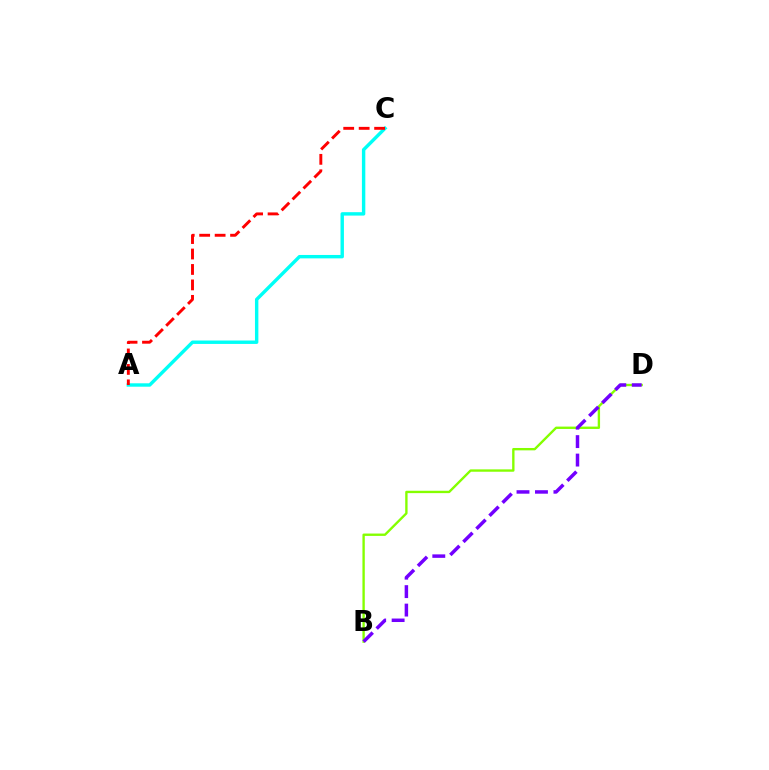{('A', 'C'): [{'color': '#00fff6', 'line_style': 'solid', 'thickness': 2.45}, {'color': '#ff0000', 'line_style': 'dashed', 'thickness': 2.1}], ('B', 'D'): [{'color': '#84ff00', 'line_style': 'solid', 'thickness': 1.7}, {'color': '#7200ff', 'line_style': 'dashed', 'thickness': 2.51}]}